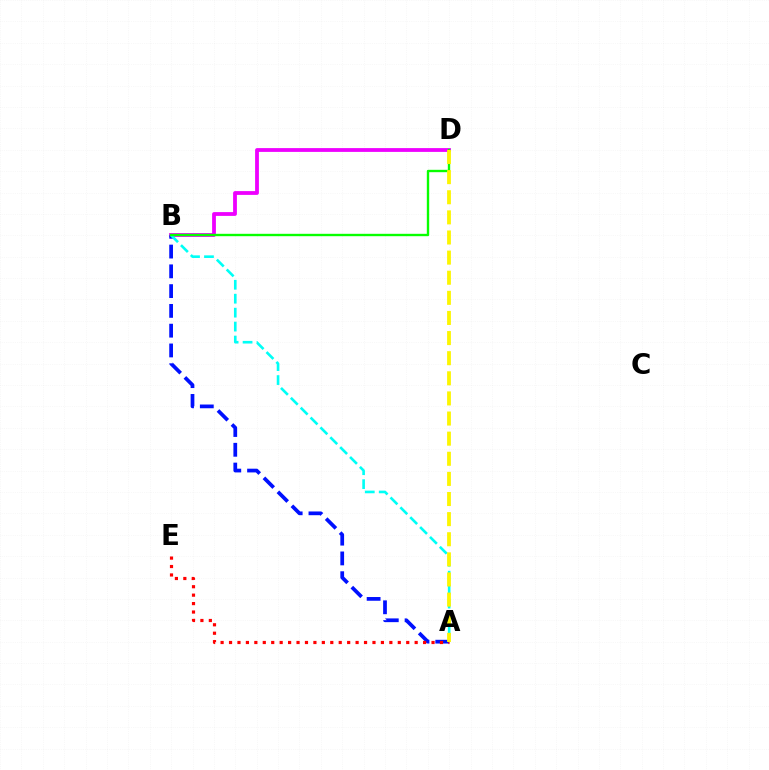{('B', 'D'): [{'color': '#ee00ff', 'line_style': 'solid', 'thickness': 2.73}, {'color': '#08ff00', 'line_style': 'solid', 'thickness': 1.71}], ('A', 'B'): [{'color': '#0010ff', 'line_style': 'dashed', 'thickness': 2.69}, {'color': '#00fff6', 'line_style': 'dashed', 'thickness': 1.9}], ('A', 'E'): [{'color': '#ff0000', 'line_style': 'dotted', 'thickness': 2.29}], ('A', 'D'): [{'color': '#fcf500', 'line_style': 'dashed', 'thickness': 2.73}]}